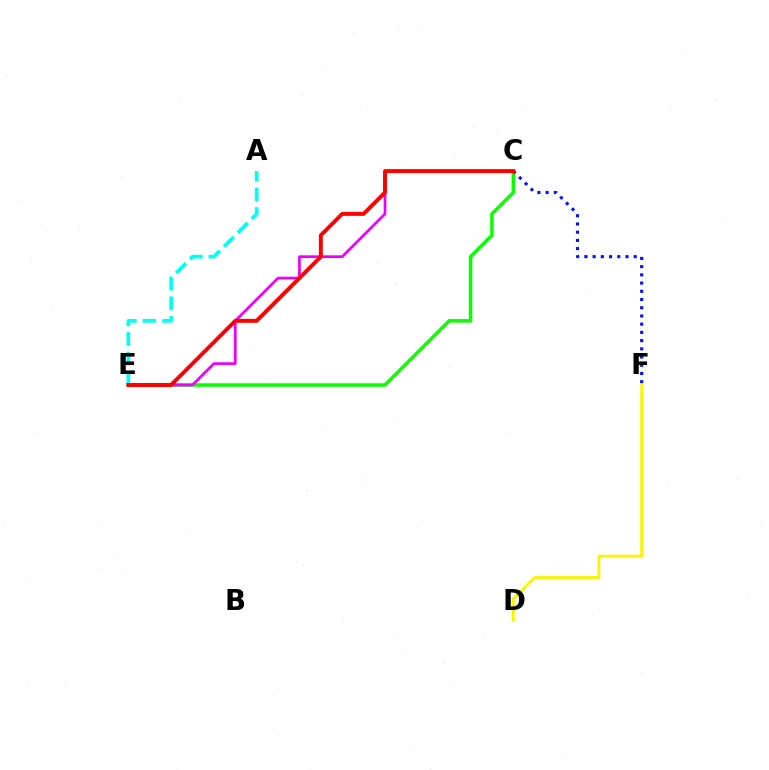{('C', 'E'): [{'color': '#08ff00', 'line_style': 'solid', 'thickness': 2.52}, {'color': '#ee00ff', 'line_style': 'solid', 'thickness': 1.96}, {'color': '#ff0000', 'line_style': 'solid', 'thickness': 2.82}], ('C', 'F'): [{'color': '#0010ff', 'line_style': 'dotted', 'thickness': 2.23}], ('A', 'E'): [{'color': '#00fff6', 'line_style': 'dashed', 'thickness': 2.66}], ('D', 'F'): [{'color': '#fcf500', 'line_style': 'solid', 'thickness': 2.02}]}